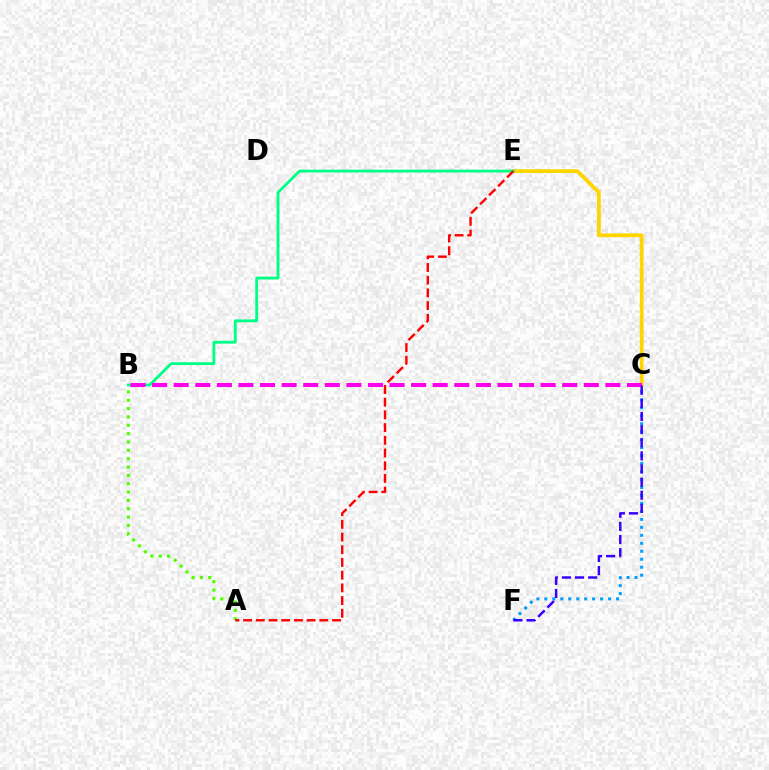{('C', 'E'): [{'color': '#ffd500', 'line_style': 'solid', 'thickness': 2.71}], ('B', 'E'): [{'color': '#00ff86', 'line_style': 'solid', 'thickness': 2.04}], ('C', 'F'): [{'color': '#009eff', 'line_style': 'dotted', 'thickness': 2.17}, {'color': '#3700ff', 'line_style': 'dashed', 'thickness': 1.78}], ('A', 'B'): [{'color': '#4fff00', 'line_style': 'dotted', 'thickness': 2.27}], ('B', 'C'): [{'color': '#ff00ed', 'line_style': 'dashed', 'thickness': 2.93}], ('A', 'E'): [{'color': '#ff0000', 'line_style': 'dashed', 'thickness': 1.73}]}